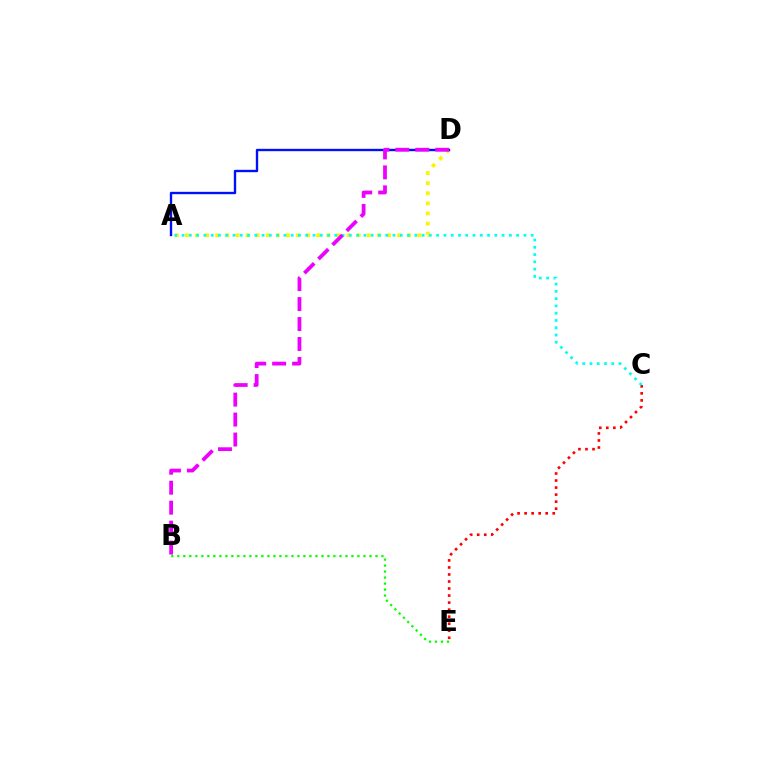{('C', 'E'): [{'color': '#ff0000', 'line_style': 'dotted', 'thickness': 1.91}], ('A', 'D'): [{'color': '#fcf500', 'line_style': 'dotted', 'thickness': 2.74}, {'color': '#0010ff', 'line_style': 'solid', 'thickness': 1.7}], ('A', 'C'): [{'color': '#00fff6', 'line_style': 'dotted', 'thickness': 1.98}], ('B', 'D'): [{'color': '#ee00ff', 'line_style': 'dashed', 'thickness': 2.71}], ('B', 'E'): [{'color': '#08ff00', 'line_style': 'dotted', 'thickness': 1.63}]}